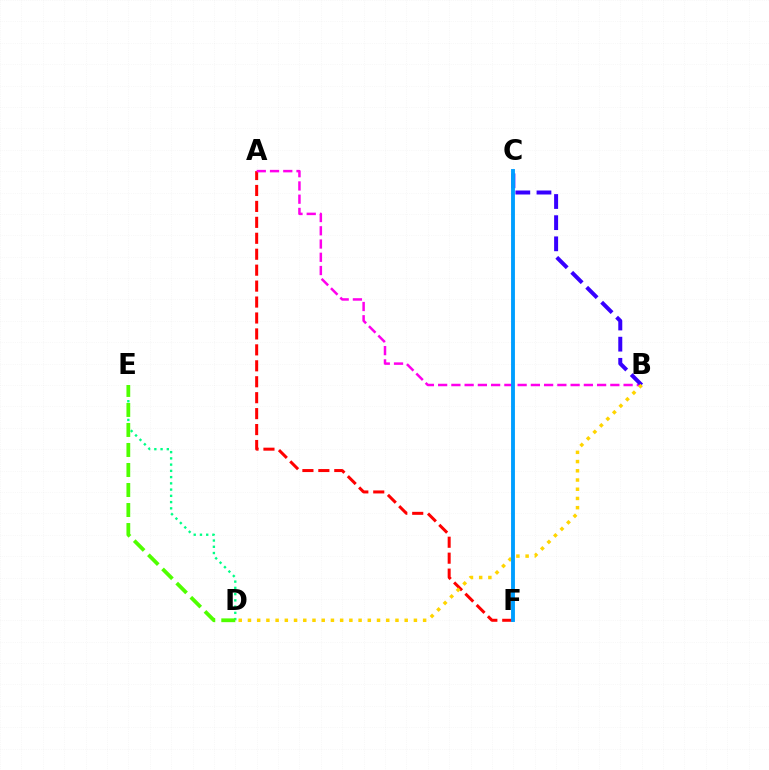{('A', 'F'): [{'color': '#ff0000', 'line_style': 'dashed', 'thickness': 2.17}], ('A', 'B'): [{'color': '#ff00ed', 'line_style': 'dashed', 'thickness': 1.8}], ('D', 'E'): [{'color': '#00ff86', 'line_style': 'dotted', 'thickness': 1.7}, {'color': '#4fff00', 'line_style': 'dashed', 'thickness': 2.72}], ('B', 'C'): [{'color': '#3700ff', 'line_style': 'dashed', 'thickness': 2.87}], ('B', 'D'): [{'color': '#ffd500', 'line_style': 'dotted', 'thickness': 2.5}], ('C', 'F'): [{'color': '#009eff', 'line_style': 'solid', 'thickness': 2.79}]}